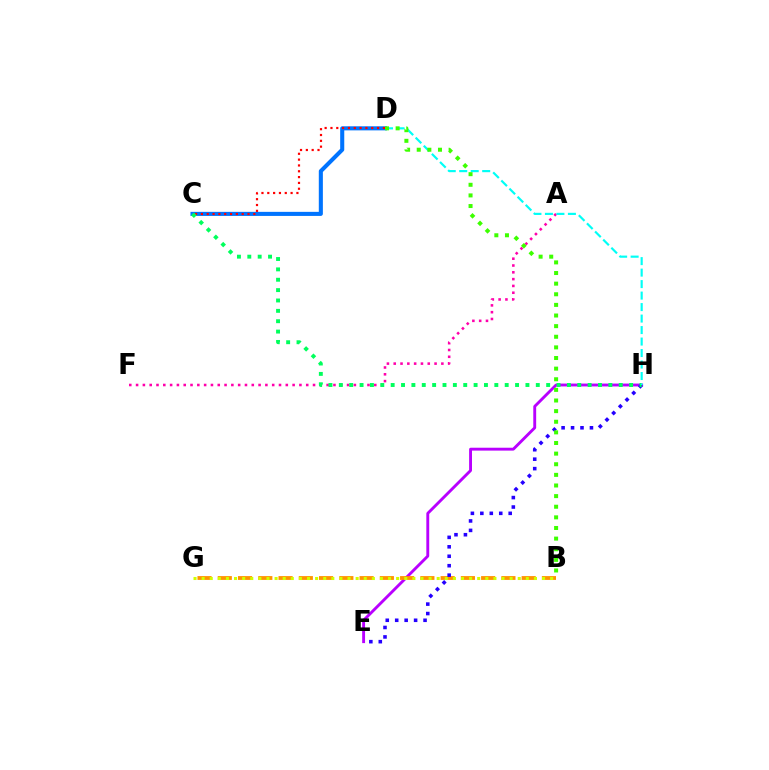{('E', 'H'): [{'color': '#b900ff', 'line_style': 'solid', 'thickness': 2.08}, {'color': '#2500ff', 'line_style': 'dotted', 'thickness': 2.57}], ('B', 'G'): [{'color': '#ff9400', 'line_style': 'dashed', 'thickness': 2.75}, {'color': '#d1ff00', 'line_style': 'dotted', 'thickness': 2.2}], ('C', 'D'): [{'color': '#0074ff', 'line_style': 'solid', 'thickness': 2.93}, {'color': '#ff0000', 'line_style': 'dotted', 'thickness': 1.58}], ('A', 'F'): [{'color': '#ff00ac', 'line_style': 'dotted', 'thickness': 1.85}], ('C', 'H'): [{'color': '#00ff5c', 'line_style': 'dotted', 'thickness': 2.82}], ('D', 'H'): [{'color': '#00fff6', 'line_style': 'dashed', 'thickness': 1.56}], ('B', 'D'): [{'color': '#3dff00', 'line_style': 'dotted', 'thickness': 2.89}]}